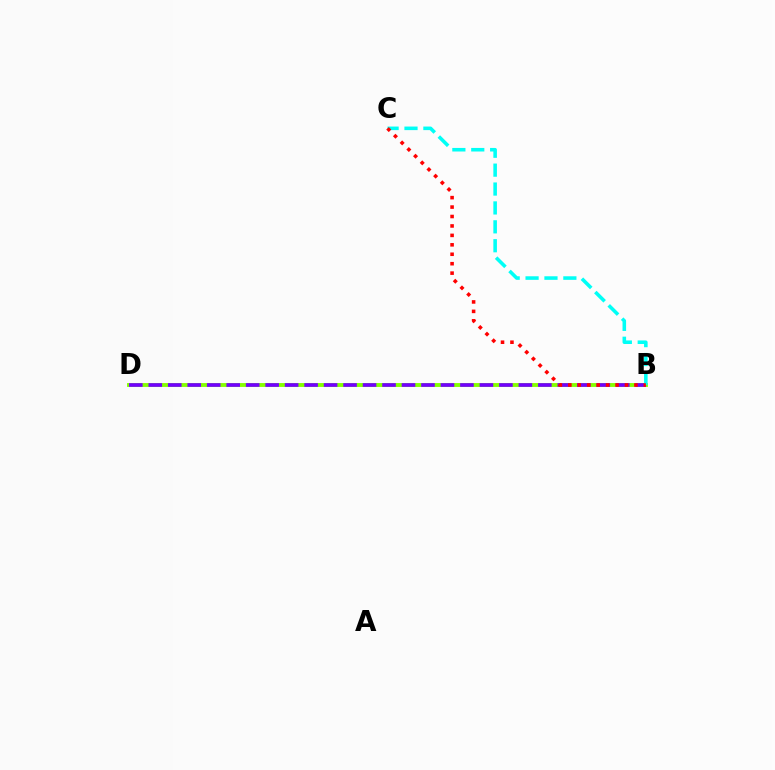{('B', 'D'): [{'color': '#84ff00', 'line_style': 'solid', 'thickness': 2.79}, {'color': '#7200ff', 'line_style': 'dashed', 'thickness': 2.65}], ('B', 'C'): [{'color': '#00fff6', 'line_style': 'dashed', 'thickness': 2.57}, {'color': '#ff0000', 'line_style': 'dotted', 'thickness': 2.56}]}